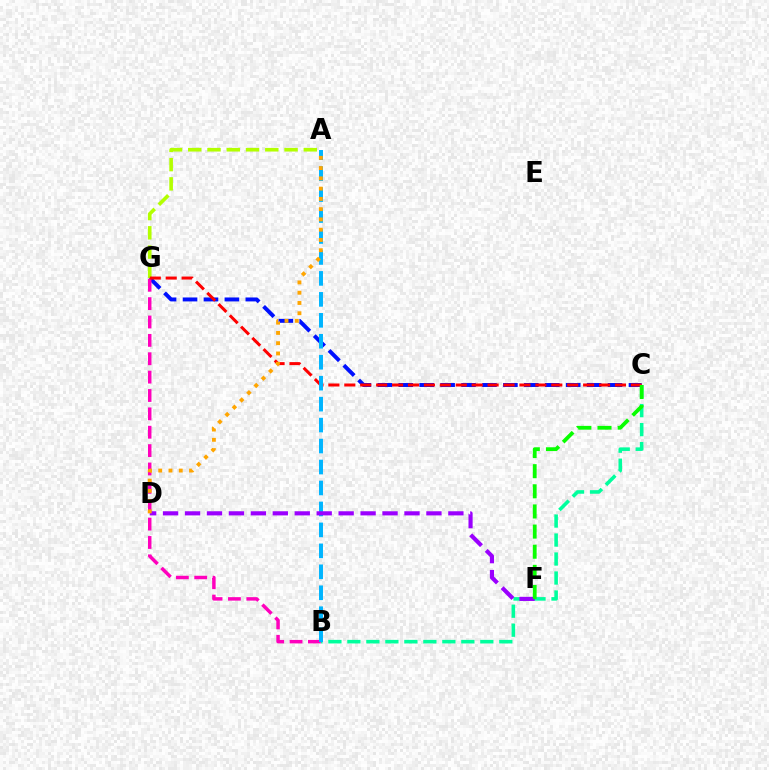{('C', 'G'): [{'color': '#0010ff', 'line_style': 'dashed', 'thickness': 2.84}, {'color': '#ff0000', 'line_style': 'dashed', 'thickness': 2.16}], ('B', 'C'): [{'color': '#00ff9d', 'line_style': 'dashed', 'thickness': 2.58}], ('B', 'G'): [{'color': '#ff00bd', 'line_style': 'dashed', 'thickness': 2.5}], ('A', 'G'): [{'color': '#b3ff00', 'line_style': 'dashed', 'thickness': 2.62}], ('A', 'B'): [{'color': '#00b5ff', 'line_style': 'dashed', 'thickness': 2.85}], ('D', 'F'): [{'color': '#9b00ff', 'line_style': 'dashed', 'thickness': 2.98}], ('A', 'D'): [{'color': '#ffa500', 'line_style': 'dotted', 'thickness': 2.79}], ('C', 'F'): [{'color': '#08ff00', 'line_style': 'dashed', 'thickness': 2.73}]}